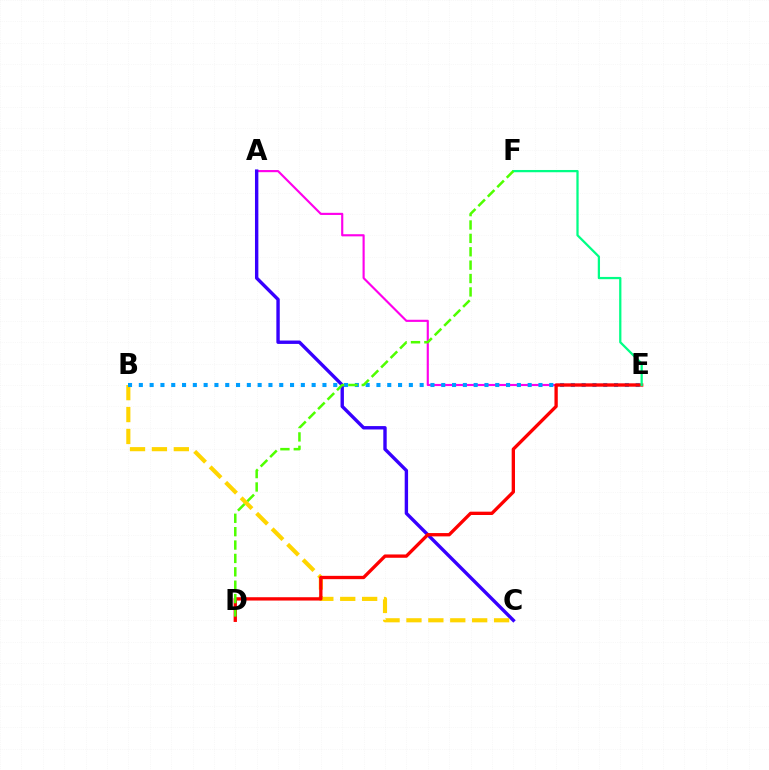{('A', 'E'): [{'color': '#ff00ed', 'line_style': 'solid', 'thickness': 1.55}], ('A', 'C'): [{'color': '#3700ff', 'line_style': 'solid', 'thickness': 2.44}], ('B', 'C'): [{'color': '#ffd500', 'line_style': 'dashed', 'thickness': 2.98}], ('B', 'E'): [{'color': '#009eff', 'line_style': 'dotted', 'thickness': 2.93}], ('D', 'E'): [{'color': '#ff0000', 'line_style': 'solid', 'thickness': 2.39}], ('E', 'F'): [{'color': '#00ff86', 'line_style': 'solid', 'thickness': 1.62}], ('D', 'F'): [{'color': '#4fff00', 'line_style': 'dashed', 'thickness': 1.82}]}